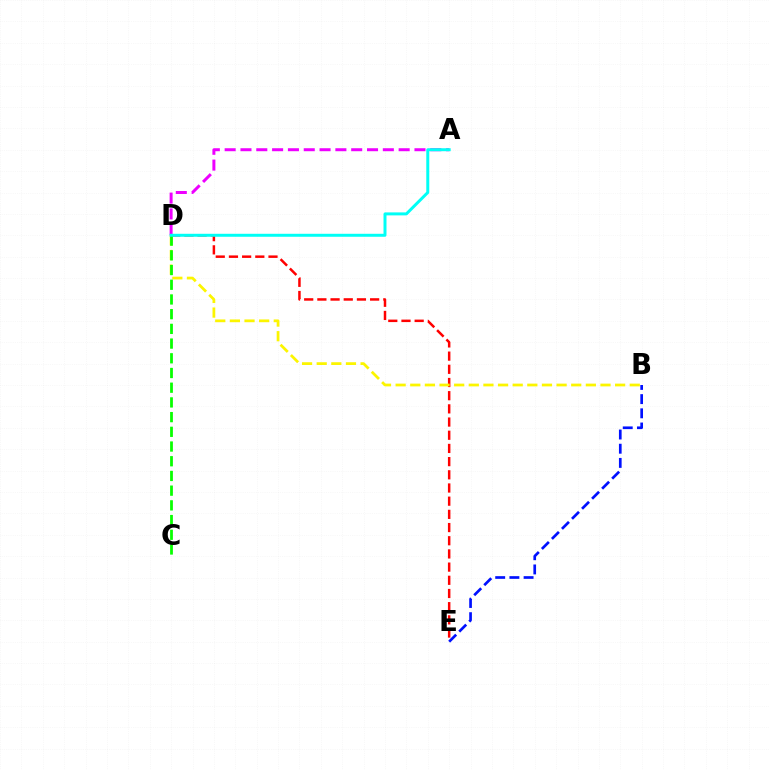{('D', 'E'): [{'color': '#ff0000', 'line_style': 'dashed', 'thickness': 1.79}], ('B', 'E'): [{'color': '#0010ff', 'line_style': 'dashed', 'thickness': 1.93}], ('B', 'D'): [{'color': '#fcf500', 'line_style': 'dashed', 'thickness': 1.99}], ('A', 'D'): [{'color': '#ee00ff', 'line_style': 'dashed', 'thickness': 2.15}, {'color': '#00fff6', 'line_style': 'solid', 'thickness': 2.15}], ('C', 'D'): [{'color': '#08ff00', 'line_style': 'dashed', 'thickness': 2.0}]}